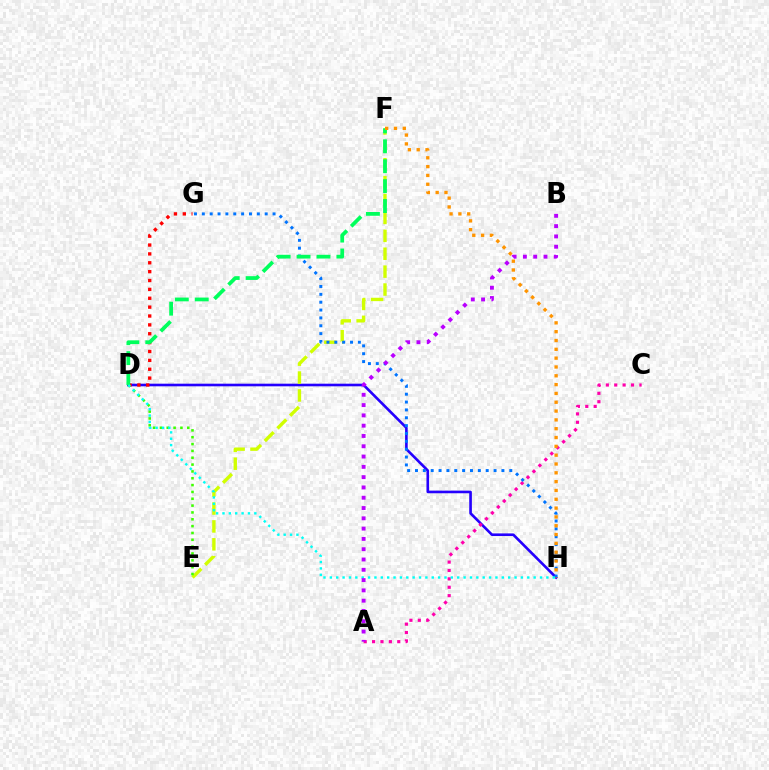{('D', 'H'): [{'color': '#2500ff', 'line_style': 'solid', 'thickness': 1.89}, {'color': '#00fff6', 'line_style': 'dotted', 'thickness': 1.73}], ('E', 'F'): [{'color': '#d1ff00', 'line_style': 'dashed', 'thickness': 2.43}], ('D', 'G'): [{'color': '#ff0000', 'line_style': 'dotted', 'thickness': 2.41}], ('A', 'C'): [{'color': '#ff00ac', 'line_style': 'dotted', 'thickness': 2.28}], ('D', 'E'): [{'color': '#3dff00', 'line_style': 'dotted', 'thickness': 1.86}], ('G', 'H'): [{'color': '#0074ff', 'line_style': 'dotted', 'thickness': 2.14}], ('D', 'F'): [{'color': '#00ff5c', 'line_style': 'dashed', 'thickness': 2.71}], ('F', 'H'): [{'color': '#ff9400', 'line_style': 'dotted', 'thickness': 2.4}], ('A', 'B'): [{'color': '#b900ff', 'line_style': 'dotted', 'thickness': 2.8}]}